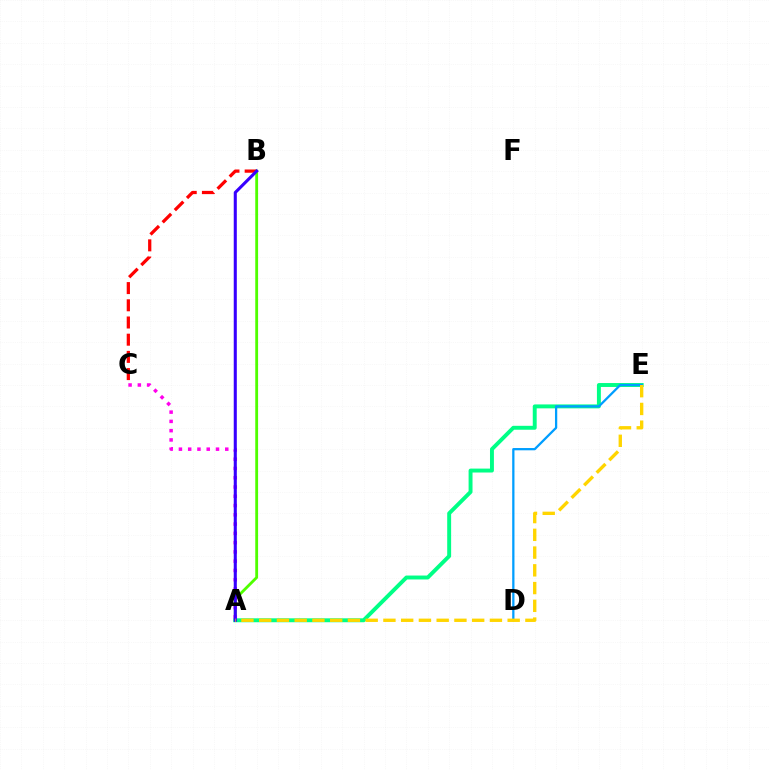{('A', 'B'): [{'color': '#4fff00', 'line_style': 'solid', 'thickness': 2.04}, {'color': '#3700ff', 'line_style': 'solid', 'thickness': 2.21}], ('A', 'E'): [{'color': '#00ff86', 'line_style': 'solid', 'thickness': 2.82}, {'color': '#ffd500', 'line_style': 'dashed', 'thickness': 2.41}], ('A', 'C'): [{'color': '#ff00ed', 'line_style': 'dotted', 'thickness': 2.52}], ('B', 'C'): [{'color': '#ff0000', 'line_style': 'dashed', 'thickness': 2.34}], ('D', 'E'): [{'color': '#009eff', 'line_style': 'solid', 'thickness': 1.63}]}